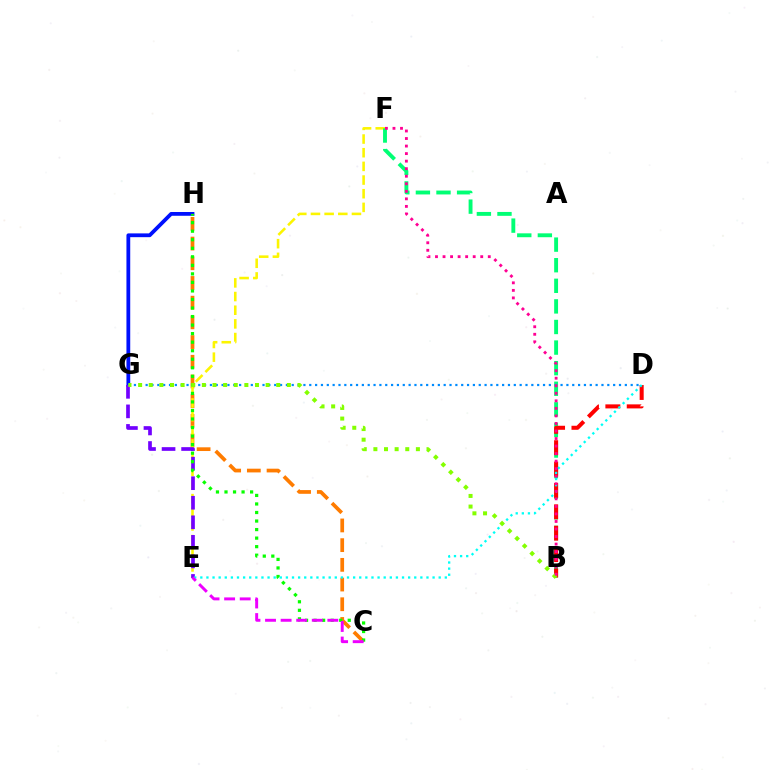{('G', 'H'): [{'color': '#0010ff', 'line_style': 'solid', 'thickness': 2.73}], ('C', 'H'): [{'color': '#ff7c00', 'line_style': 'dashed', 'thickness': 2.68}, {'color': '#08ff00', 'line_style': 'dotted', 'thickness': 2.32}], ('E', 'F'): [{'color': '#fcf500', 'line_style': 'dashed', 'thickness': 1.86}], ('B', 'F'): [{'color': '#00ff74', 'line_style': 'dashed', 'thickness': 2.8}, {'color': '#ff0094', 'line_style': 'dotted', 'thickness': 2.05}], ('B', 'D'): [{'color': '#ff0000', 'line_style': 'dashed', 'thickness': 2.9}], ('E', 'G'): [{'color': '#7200ff', 'line_style': 'dashed', 'thickness': 2.66}], ('D', 'E'): [{'color': '#00fff6', 'line_style': 'dotted', 'thickness': 1.66}], ('D', 'G'): [{'color': '#008cff', 'line_style': 'dotted', 'thickness': 1.59}], ('C', 'E'): [{'color': '#ee00ff', 'line_style': 'dashed', 'thickness': 2.12}], ('B', 'G'): [{'color': '#84ff00', 'line_style': 'dotted', 'thickness': 2.89}]}